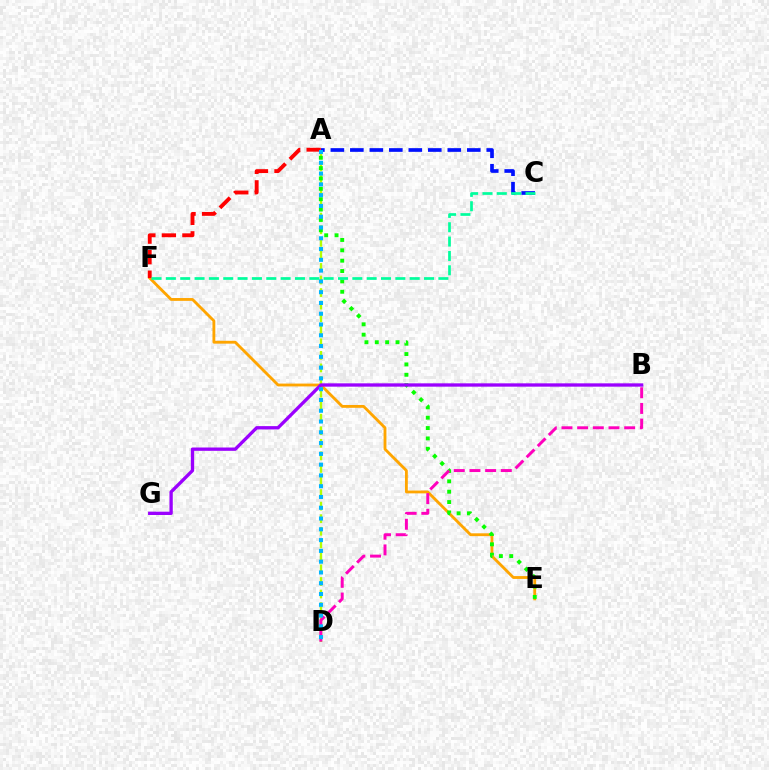{('E', 'F'): [{'color': '#ffa500', 'line_style': 'solid', 'thickness': 2.04}], ('A', 'C'): [{'color': '#0010ff', 'line_style': 'dashed', 'thickness': 2.65}], ('A', 'D'): [{'color': '#b3ff00', 'line_style': 'dashed', 'thickness': 1.71}, {'color': '#00b5ff', 'line_style': 'dotted', 'thickness': 2.93}], ('A', 'E'): [{'color': '#08ff00', 'line_style': 'dotted', 'thickness': 2.81}], ('B', 'G'): [{'color': '#9b00ff', 'line_style': 'solid', 'thickness': 2.39}], ('A', 'F'): [{'color': '#ff0000', 'line_style': 'dashed', 'thickness': 2.79}], ('B', 'D'): [{'color': '#ff00bd', 'line_style': 'dashed', 'thickness': 2.13}], ('C', 'F'): [{'color': '#00ff9d', 'line_style': 'dashed', 'thickness': 1.95}]}